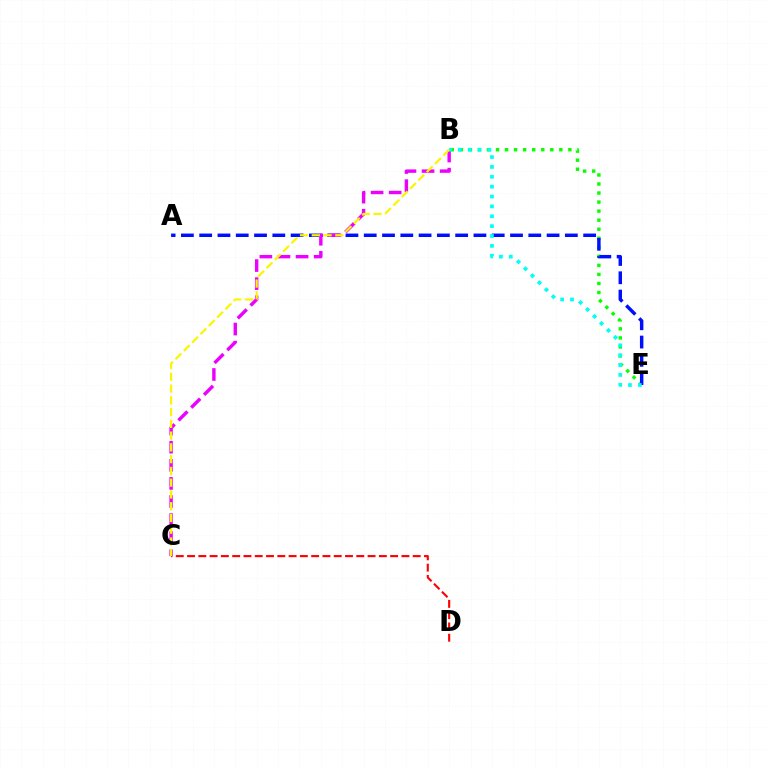{('B', 'E'): [{'color': '#08ff00', 'line_style': 'dotted', 'thickness': 2.46}, {'color': '#00fff6', 'line_style': 'dotted', 'thickness': 2.68}], ('A', 'E'): [{'color': '#0010ff', 'line_style': 'dashed', 'thickness': 2.48}], ('B', 'C'): [{'color': '#ee00ff', 'line_style': 'dashed', 'thickness': 2.46}, {'color': '#fcf500', 'line_style': 'dashed', 'thickness': 1.6}], ('C', 'D'): [{'color': '#ff0000', 'line_style': 'dashed', 'thickness': 1.53}]}